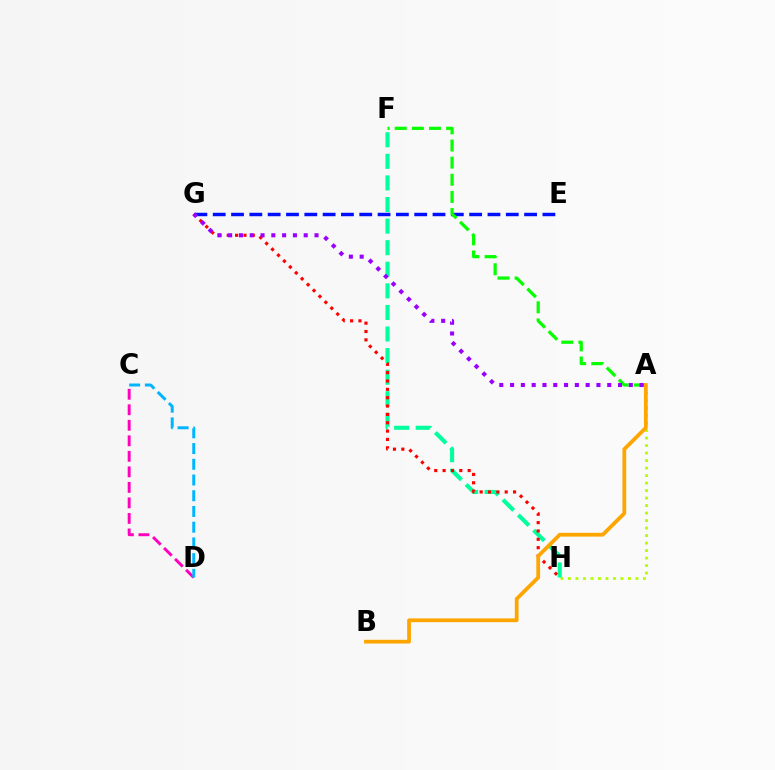{('A', 'H'): [{'color': '#b3ff00', 'line_style': 'dotted', 'thickness': 2.04}], ('E', 'G'): [{'color': '#0010ff', 'line_style': 'dashed', 'thickness': 2.49}], ('A', 'F'): [{'color': '#08ff00', 'line_style': 'dashed', 'thickness': 2.33}], ('F', 'H'): [{'color': '#00ff9d', 'line_style': 'dashed', 'thickness': 2.93}], ('C', 'D'): [{'color': '#ff00bd', 'line_style': 'dashed', 'thickness': 2.11}, {'color': '#00b5ff', 'line_style': 'dashed', 'thickness': 2.14}], ('G', 'H'): [{'color': '#ff0000', 'line_style': 'dotted', 'thickness': 2.27}], ('A', 'G'): [{'color': '#9b00ff', 'line_style': 'dotted', 'thickness': 2.93}], ('A', 'B'): [{'color': '#ffa500', 'line_style': 'solid', 'thickness': 2.71}]}